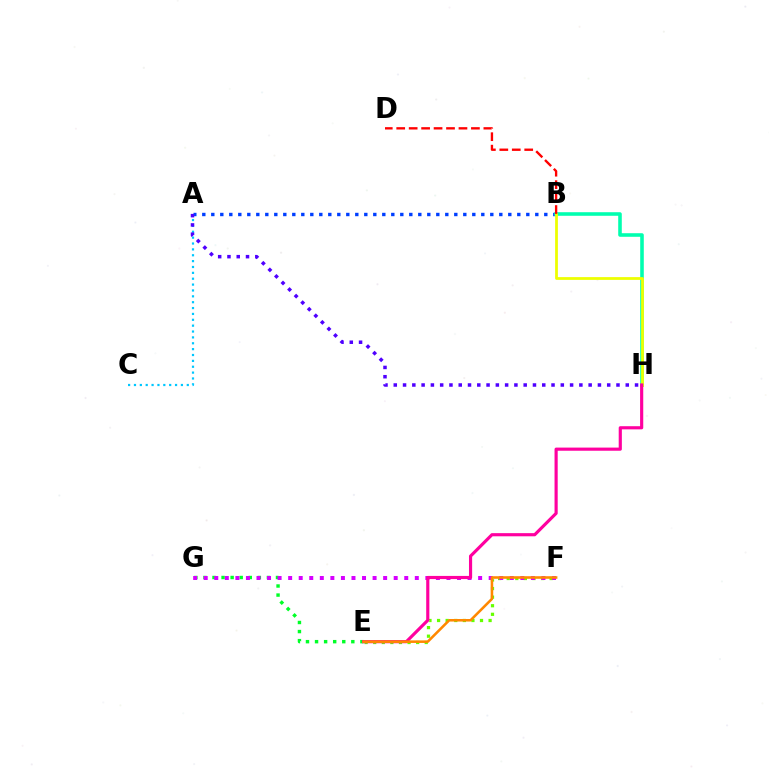{('A', 'B'): [{'color': '#003fff', 'line_style': 'dotted', 'thickness': 2.45}], ('E', 'G'): [{'color': '#00ff27', 'line_style': 'dotted', 'thickness': 2.46}], ('E', 'F'): [{'color': '#66ff00', 'line_style': 'dotted', 'thickness': 2.33}, {'color': '#ff8800', 'line_style': 'solid', 'thickness': 1.85}], ('F', 'G'): [{'color': '#d600ff', 'line_style': 'dotted', 'thickness': 2.87}], ('B', 'H'): [{'color': '#00ffaf', 'line_style': 'solid', 'thickness': 2.57}, {'color': '#eeff00', 'line_style': 'solid', 'thickness': 1.99}], ('A', 'C'): [{'color': '#00c7ff', 'line_style': 'dotted', 'thickness': 1.59}], ('E', 'H'): [{'color': '#ff00a0', 'line_style': 'solid', 'thickness': 2.27}], ('B', 'D'): [{'color': '#ff0000', 'line_style': 'dashed', 'thickness': 1.69}], ('A', 'H'): [{'color': '#4f00ff', 'line_style': 'dotted', 'thickness': 2.52}]}